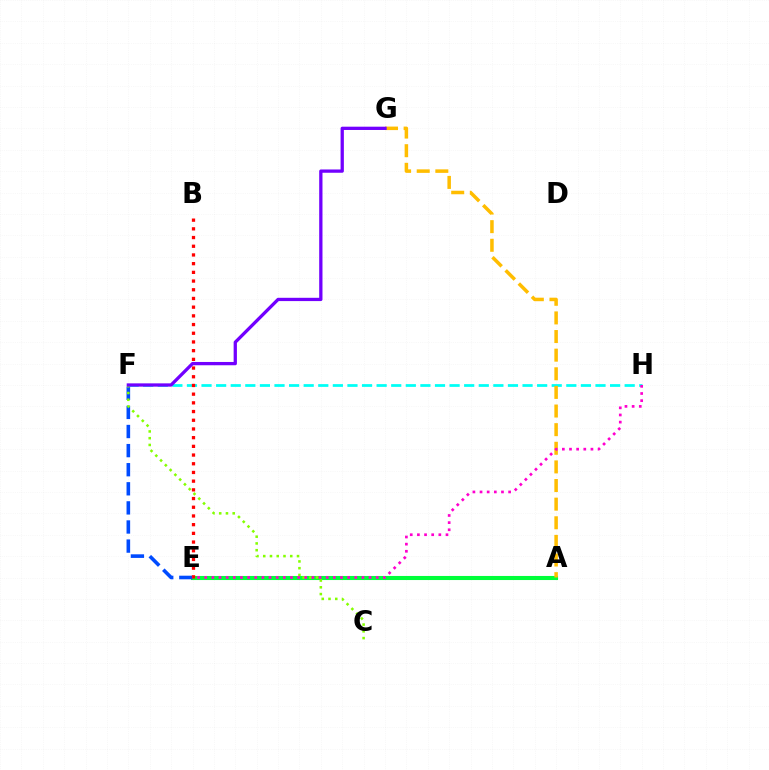{('A', 'E'): [{'color': '#00ff39', 'line_style': 'solid', 'thickness': 2.94}], ('F', 'H'): [{'color': '#00fff6', 'line_style': 'dashed', 'thickness': 1.98}], ('A', 'G'): [{'color': '#ffbd00', 'line_style': 'dashed', 'thickness': 2.53}], ('E', 'F'): [{'color': '#004bff', 'line_style': 'dashed', 'thickness': 2.59}], ('C', 'F'): [{'color': '#84ff00', 'line_style': 'dotted', 'thickness': 1.83}], ('B', 'E'): [{'color': '#ff0000', 'line_style': 'dotted', 'thickness': 2.36}], ('F', 'G'): [{'color': '#7200ff', 'line_style': 'solid', 'thickness': 2.36}], ('E', 'H'): [{'color': '#ff00cf', 'line_style': 'dotted', 'thickness': 1.94}]}